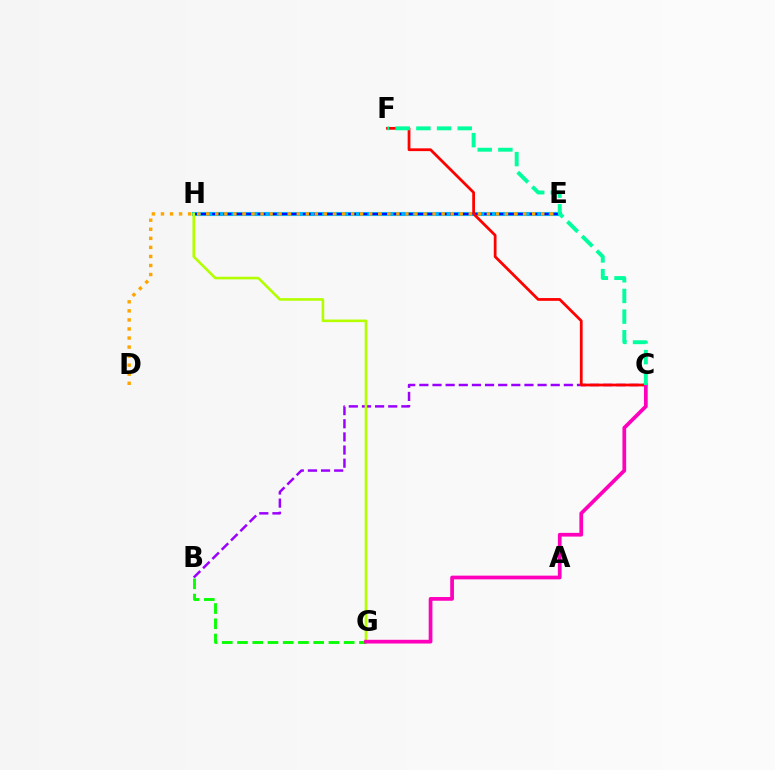{('B', 'C'): [{'color': '#9b00ff', 'line_style': 'dashed', 'thickness': 1.78}], ('E', 'H'): [{'color': '#00b5ff', 'line_style': 'solid', 'thickness': 2.95}, {'color': '#0010ff', 'line_style': 'dashed', 'thickness': 1.54}], ('B', 'G'): [{'color': '#08ff00', 'line_style': 'dashed', 'thickness': 2.07}], ('C', 'F'): [{'color': '#ff0000', 'line_style': 'solid', 'thickness': 1.99}, {'color': '#00ff9d', 'line_style': 'dashed', 'thickness': 2.81}], ('G', 'H'): [{'color': '#b3ff00', 'line_style': 'solid', 'thickness': 1.87}], ('C', 'G'): [{'color': '#ff00bd', 'line_style': 'solid', 'thickness': 2.68}], ('D', 'E'): [{'color': '#ffa500', 'line_style': 'dotted', 'thickness': 2.46}]}